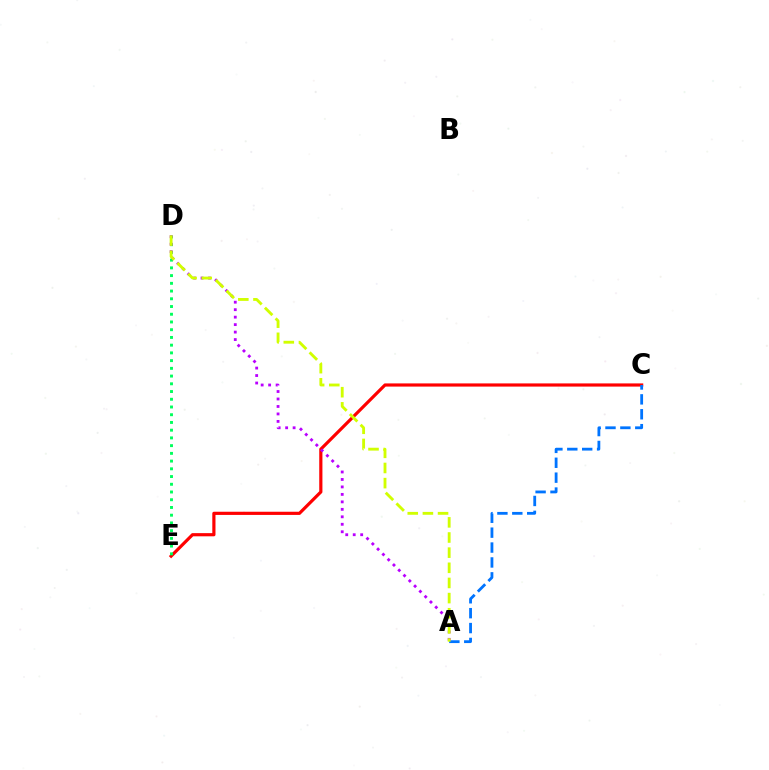{('C', 'E'): [{'color': '#ff0000', 'line_style': 'solid', 'thickness': 2.29}], ('D', 'E'): [{'color': '#00ff5c', 'line_style': 'dotted', 'thickness': 2.1}], ('A', 'C'): [{'color': '#0074ff', 'line_style': 'dashed', 'thickness': 2.02}], ('A', 'D'): [{'color': '#b900ff', 'line_style': 'dotted', 'thickness': 2.03}, {'color': '#d1ff00', 'line_style': 'dashed', 'thickness': 2.06}]}